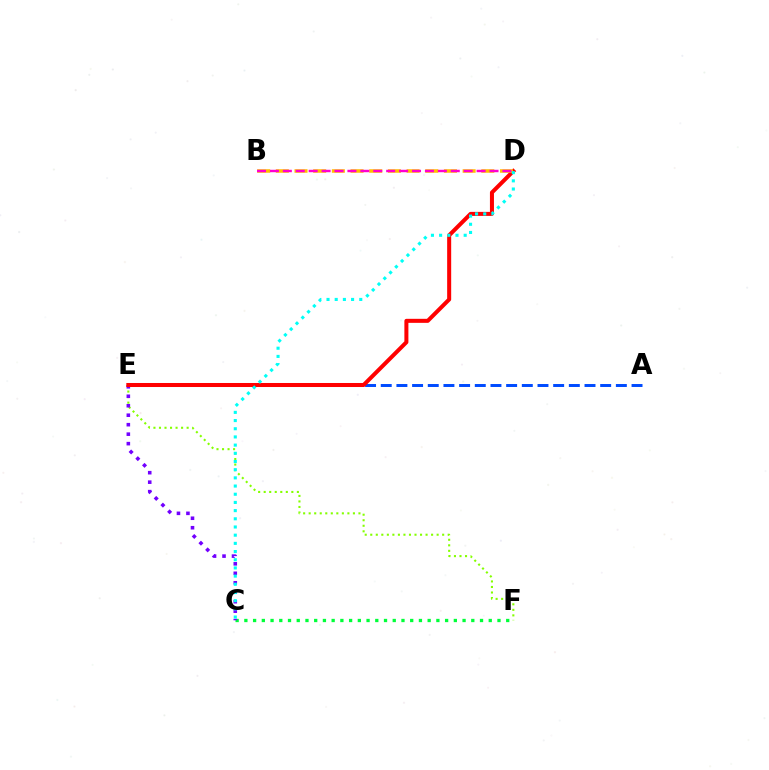{('C', 'F'): [{'color': '#00ff39', 'line_style': 'dotted', 'thickness': 2.37}], ('A', 'E'): [{'color': '#004bff', 'line_style': 'dashed', 'thickness': 2.13}], ('E', 'F'): [{'color': '#84ff00', 'line_style': 'dotted', 'thickness': 1.5}], ('C', 'E'): [{'color': '#7200ff', 'line_style': 'dotted', 'thickness': 2.57}], ('D', 'E'): [{'color': '#ff0000', 'line_style': 'solid', 'thickness': 2.9}], ('B', 'D'): [{'color': '#ffbd00', 'line_style': 'dashed', 'thickness': 2.54}, {'color': '#ff00cf', 'line_style': 'dashed', 'thickness': 1.75}], ('C', 'D'): [{'color': '#00fff6', 'line_style': 'dotted', 'thickness': 2.22}]}